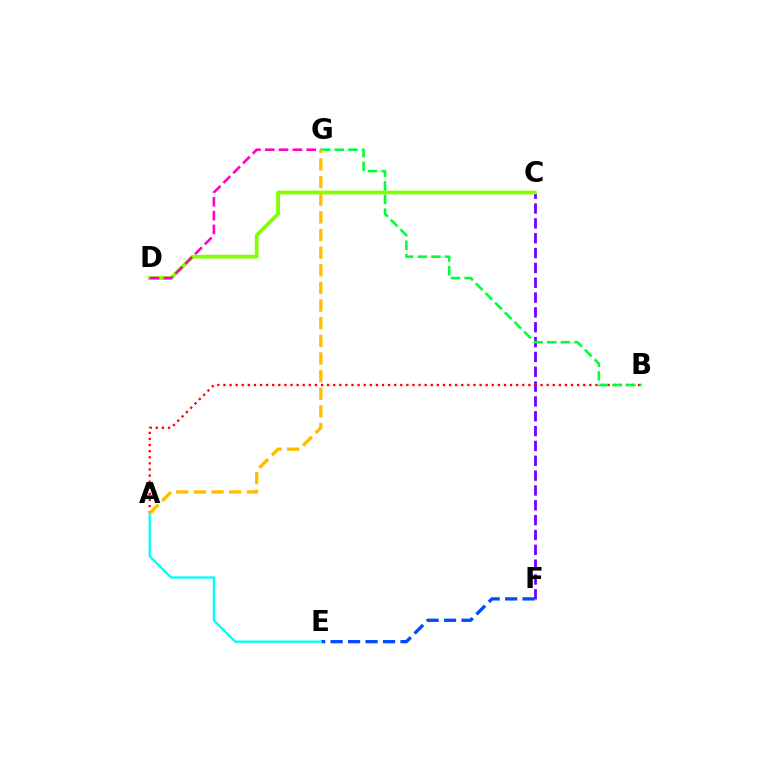{('C', 'F'): [{'color': '#7200ff', 'line_style': 'dashed', 'thickness': 2.02}], ('A', 'B'): [{'color': '#ff0000', 'line_style': 'dotted', 'thickness': 1.66}], ('C', 'D'): [{'color': '#84ff00', 'line_style': 'solid', 'thickness': 2.72}], ('D', 'G'): [{'color': '#ff00cf', 'line_style': 'dashed', 'thickness': 1.88}], ('E', 'F'): [{'color': '#004bff', 'line_style': 'dashed', 'thickness': 2.37}], ('B', 'G'): [{'color': '#00ff39', 'line_style': 'dashed', 'thickness': 1.85}], ('A', 'E'): [{'color': '#00fff6', 'line_style': 'solid', 'thickness': 1.65}], ('A', 'G'): [{'color': '#ffbd00', 'line_style': 'dashed', 'thickness': 2.4}]}